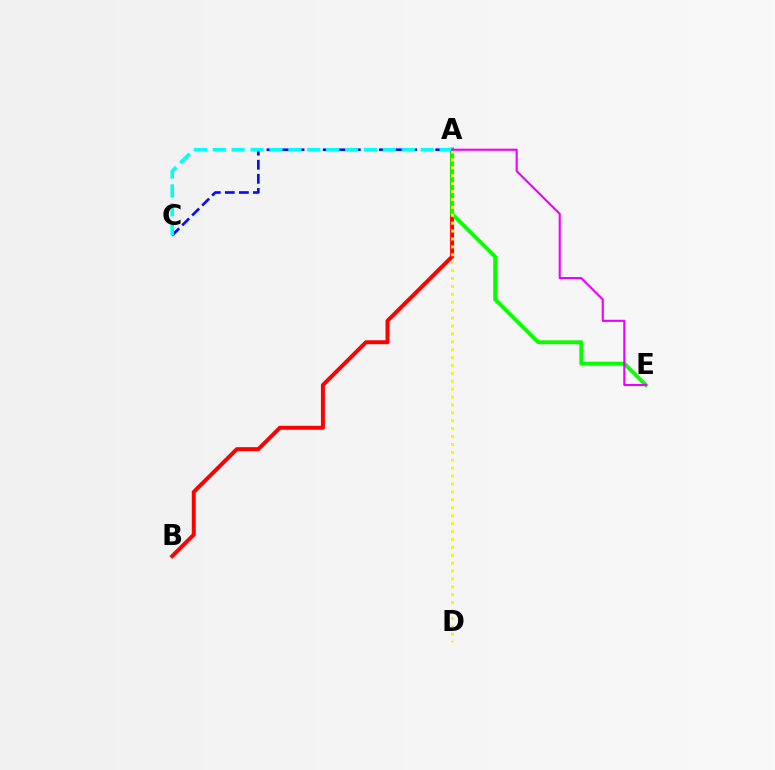{('A', 'B'): [{'color': '#ff0000', 'line_style': 'solid', 'thickness': 2.86}], ('A', 'E'): [{'color': '#08ff00', 'line_style': 'solid', 'thickness': 2.77}, {'color': '#ee00ff', 'line_style': 'solid', 'thickness': 1.53}], ('A', 'D'): [{'color': '#fcf500', 'line_style': 'dotted', 'thickness': 2.15}], ('A', 'C'): [{'color': '#0010ff', 'line_style': 'dashed', 'thickness': 1.91}, {'color': '#00fff6', 'line_style': 'dashed', 'thickness': 2.57}]}